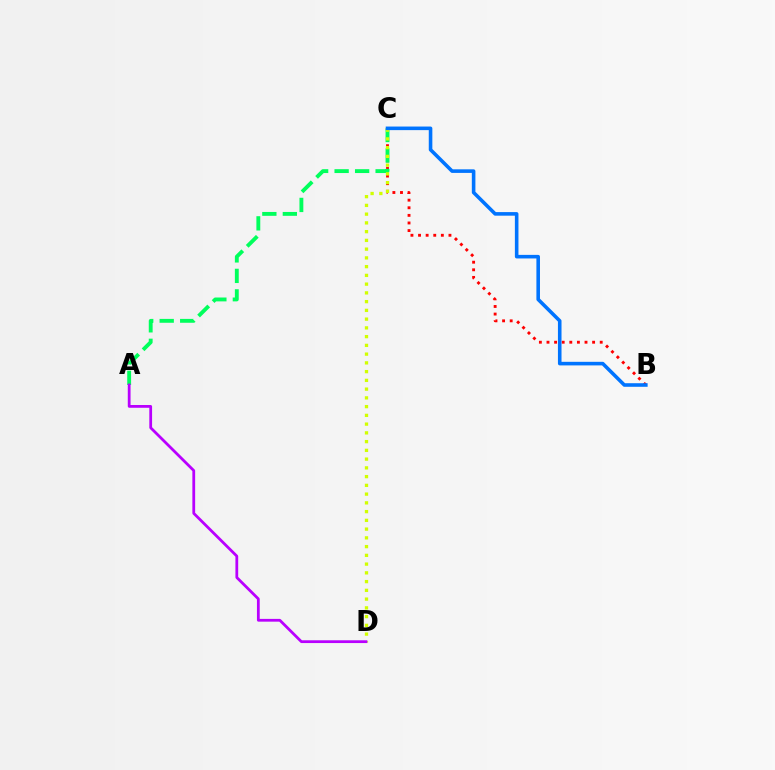{('B', 'C'): [{'color': '#ff0000', 'line_style': 'dotted', 'thickness': 2.07}, {'color': '#0074ff', 'line_style': 'solid', 'thickness': 2.58}], ('A', 'C'): [{'color': '#00ff5c', 'line_style': 'dashed', 'thickness': 2.78}], ('C', 'D'): [{'color': '#d1ff00', 'line_style': 'dotted', 'thickness': 2.38}], ('A', 'D'): [{'color': '#b900ff', 'line_style': 'solid', 'thickness': 2.0}]}